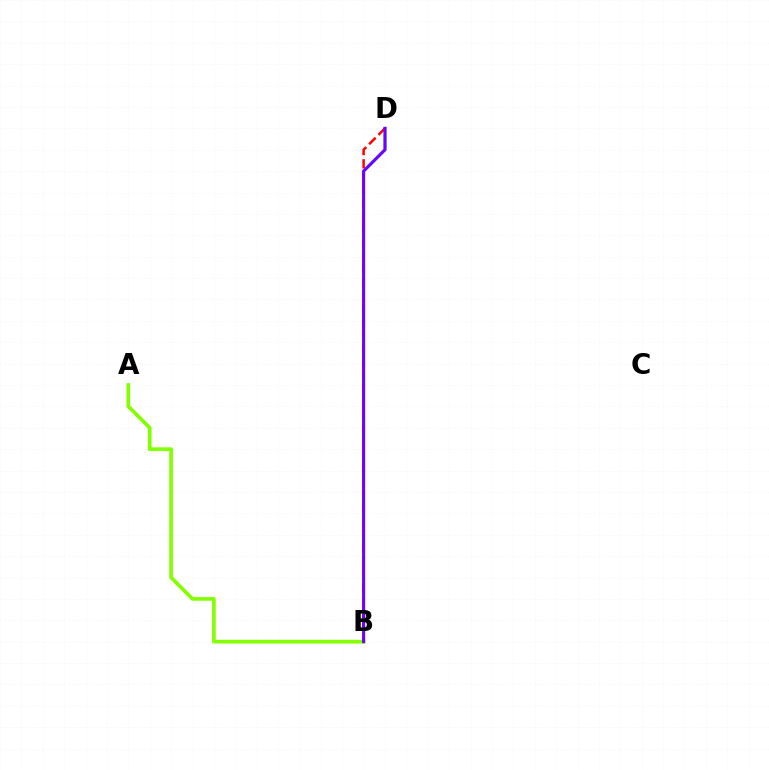{('B', 'D'): [{'color': '#00fff6', 'line_style': 'solid', 'thickness': 2.08}, {'color': '#ff0000', 'line_style': 'dashed', 'thickness': 1.8}, {'color': '#7200ff', 'line_style': 'solid', 'thickness': 2.2}], ('A', 'B'): [{'color': '#84ff00', 'line_style': 'solid', 'thickness': 2.66}]}